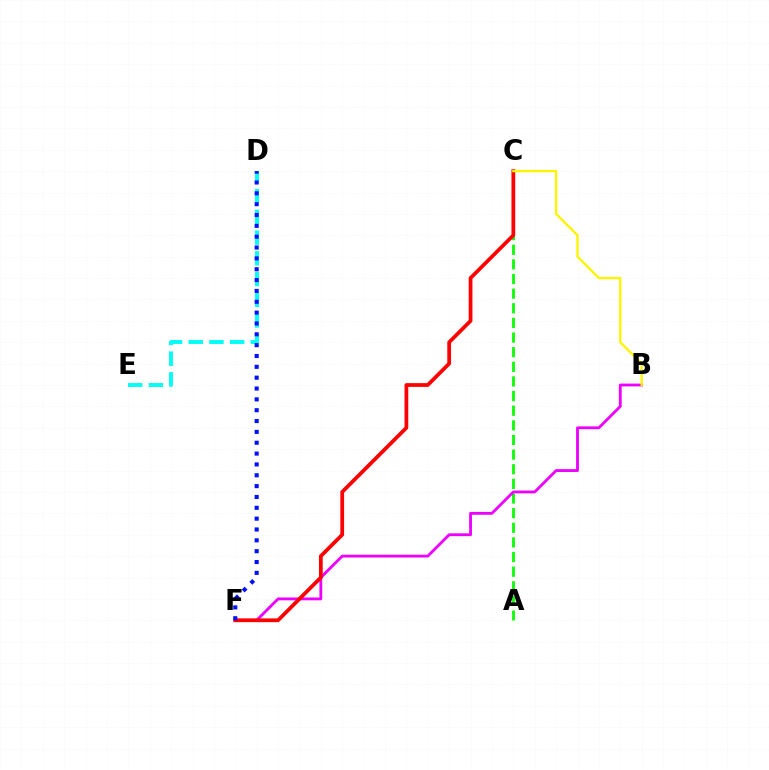{('A', 'C'): [{'color': '#08ff00', 'line_style': 'dashed', 'thickness': 1.99}], ('D', 'E'): [{'color': '#00fff6', 'line_style': 'dashed', 'thickness': 2.81}], ('B', 'F'): [{'color': '#ee00ff', 'line_style': 'solid', 'thickness': 2.03}], ('C', 'F'): [{'color': '#ff0000', 'line_style': 'solid', 'thickness': 2.7}], ('B', 'C'): [{'color': '#fcf500', 'line_style': 'solid', 'thickness': 1.69}], ('D', 'F'): [{'color': '#0010ff', 'line_style': 'dotted', 'thickness': 2.95}]}